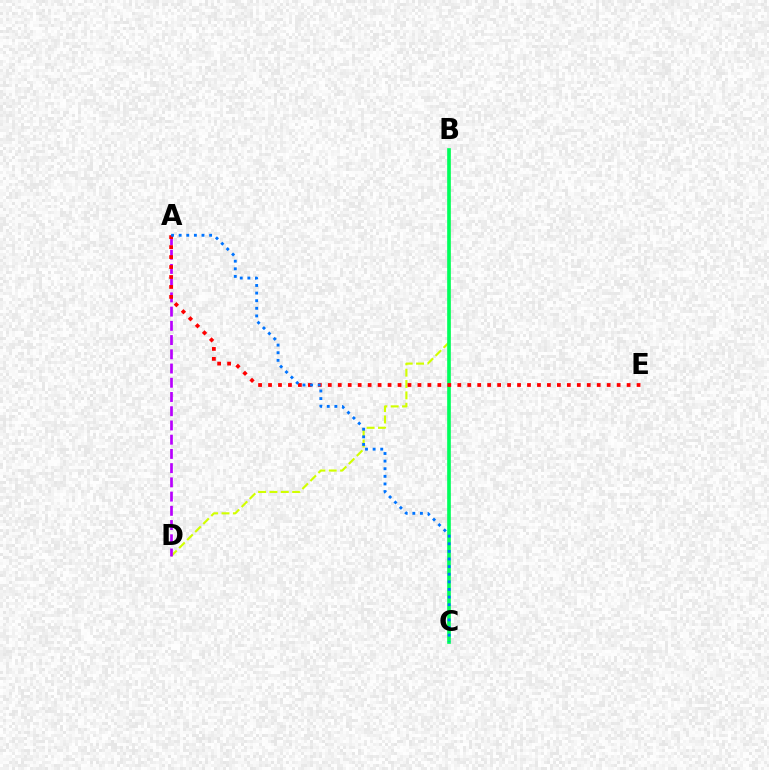{('B', 'D'): [{'color': '#d1ff00', 'line_style': 'dashed', 'thickness': 1.54}], ('A', 'D'): [{'color': '#b900ff', 'line_style': 'dashed', 'thickness': 1.93}], ('B', 'C'): [{'color': '#00ff5c', 'line_style': 'solid', 'thickness': 2.63}], ('A', 'E'): [{'color': '#ff0000', 'line_style': 'dotted', 'thickness': 2.71}], ('A', 'C'): [{'color': '#0074ff', 'line_style': 'dotted', 'thickness': 2.07}]}